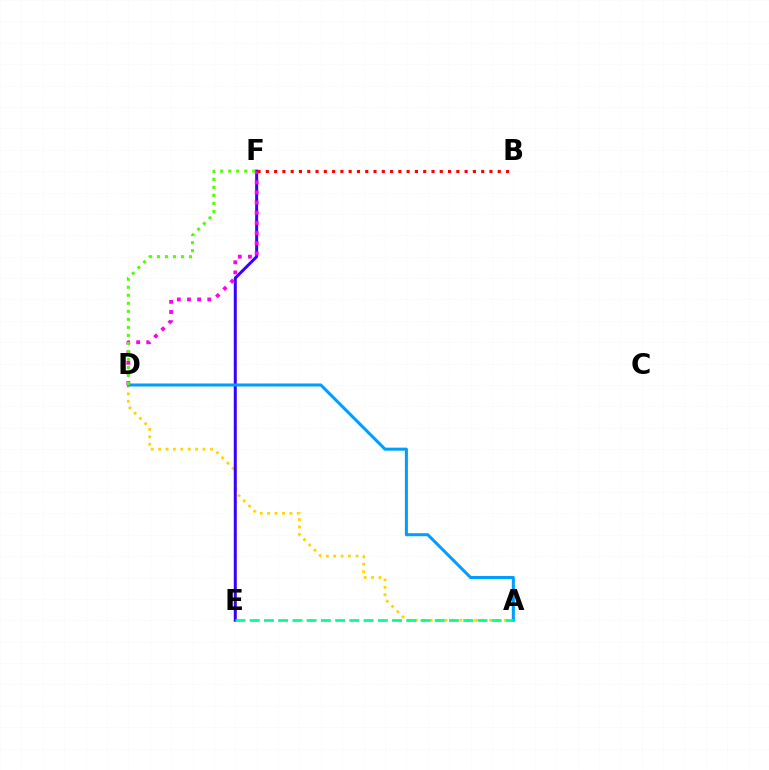{('A', 'D'): [{'color': '#ffd500', 'line_style': 'dotted', 'thickness': 2.01}, {'color': '#009eff', 'line_style': 'solid', 'thickness': 2.19}], ('E', 'F'): [{'color': '#3700ff', 'line_style': 'solid', 'thickness': 2.16}], ('D', 'F'): [{'color': '#ff00ed', 'line_style': 'dotted', 'thickness': 2.75}, {'color': '#4fff00', 'line_style': 'dotted', 'thickness': 2.18}], ('B', 'F'): [{'color': '#ff0000', 'line_style': 'dotted', 'thickness': 2.25}], ('A', 'E'): [{'color': '#00ff86', 'line_style': 'dashed', 'thickness': 1.93}]}